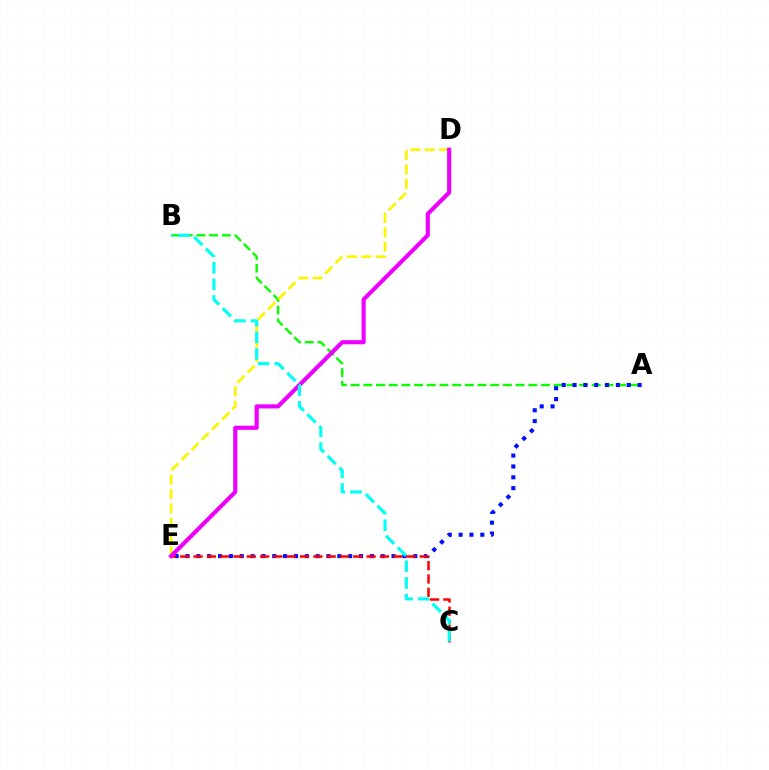{('A', 'B'): [{'color': '#08ff00', 'line_style': 'dashed', 'thickness': 1.72}], ('A', 'E'): [{'color': '#0010ff', 'line_style': 'dotted', 'thickness': 2.95}], ('C', 'E'): [{'color': '#ff0000', 'line_style': 'dashed', 'thickness': 1.81}], ('D', 'E'): [{'color': '#fcf500', 'line_style': 'dashed', 'thickness': 1.95}, {'color': '#ee00ff', 'line_style': 'solid', 'thickness': 2.97}], ('B', 'C'): [{'color': '#00fff6', 'line_style': 'dashed', 'thickness': 2.26}]}